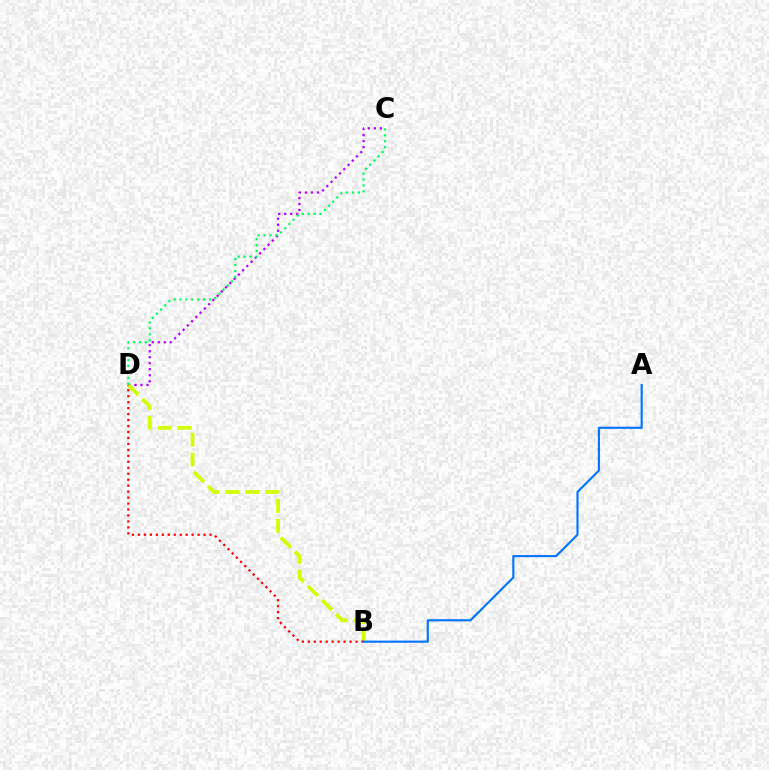{('C', 'D'): [{'color': '#b900ff', 'line_style': 'dotted', 'thickness': 1.63}, {'color': '#00ff5c', 'line_style': 'dotted', 'thickness': 1.6}], ('B', 'D'): [{'color': '#d1ff00', 'line_style': 'dashed', 'thickness': 2.7}, {'color': '#ff0000', 'line_style': 'dotted', 'thickness': 1.62}], ('A', 'B'): [{'color': '#0074ff', 'line_style': 'solid', 'thickness': 1.53}]}